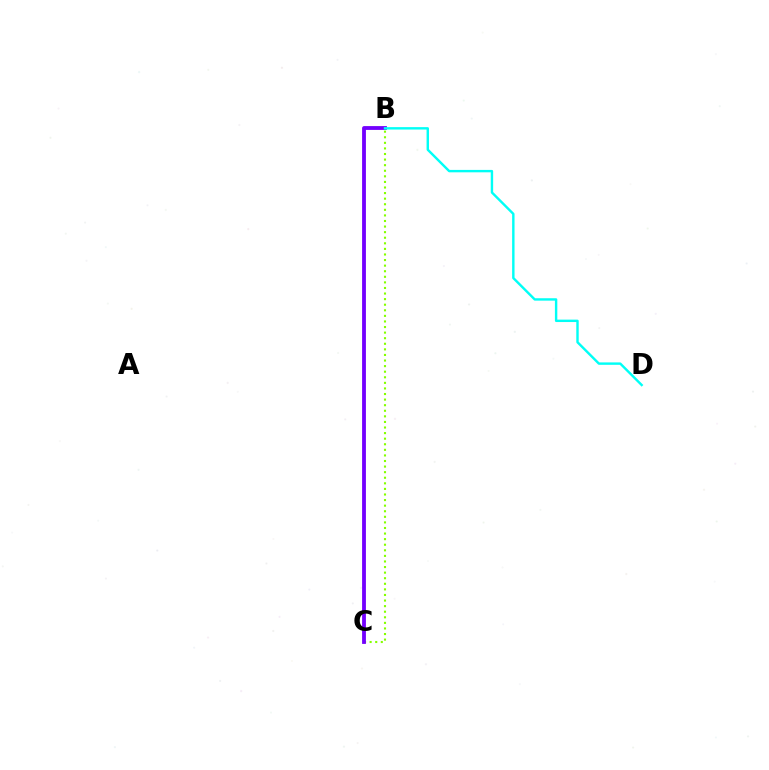{('B', 'C'): [{'color': '#84ff00', 'line_style': 'dotted', 'thickness': 1.52}, {'color': '#ff0000', 'line_style': 'solid', 'thickness': 1.6}, {'color': '#7200ff', 'line_style': 'solid', 'thickness': 2.74}], ('B', 'D'): [{'color': '#00fff6', 'line_style': 'solid', 'thickness': 1.74}]}